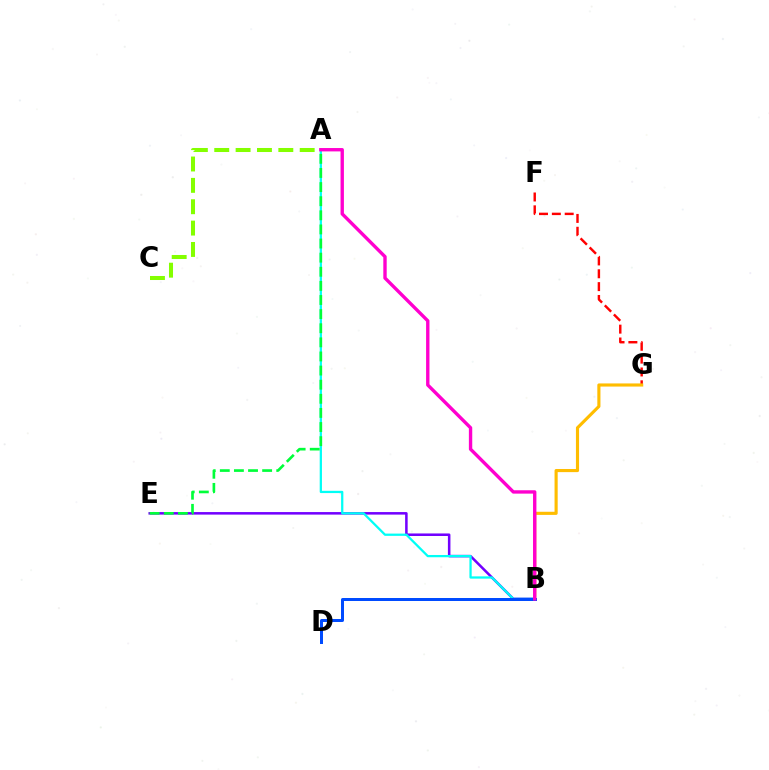{('F', 'G'): [{'color': '#ff0000', 'line_style': 'dashed', 'thickness': 1.74}], ('B', 'E'): [{'color': '#7200ff', 'line_style': 'solid', 'thickness': 1.82}], ('A', 'C'): [{'color': '#84ff00', 'line_style': 'dashed', 'thickness': 2.9}], ('A', 'B'): [{'color': '#00fff6', 'line_style': 'solid', 'thickness': 1.63}, {'color': '#ff00cf', 'line_style': 'solid', 'thickness': 2.43}], ('A', 'E'): [{'color': '#00ff39', 'line_style': 'dashed', 'thickness': 1.92}], ('B', 'G'): [{'color': '#ffbd00', 'line_style': 'solid', 'thickness': 2.25}], ('B', 'D'): [{'color': '#004bff', 'line_style': 'solid', 'thickness': 2.15}]}